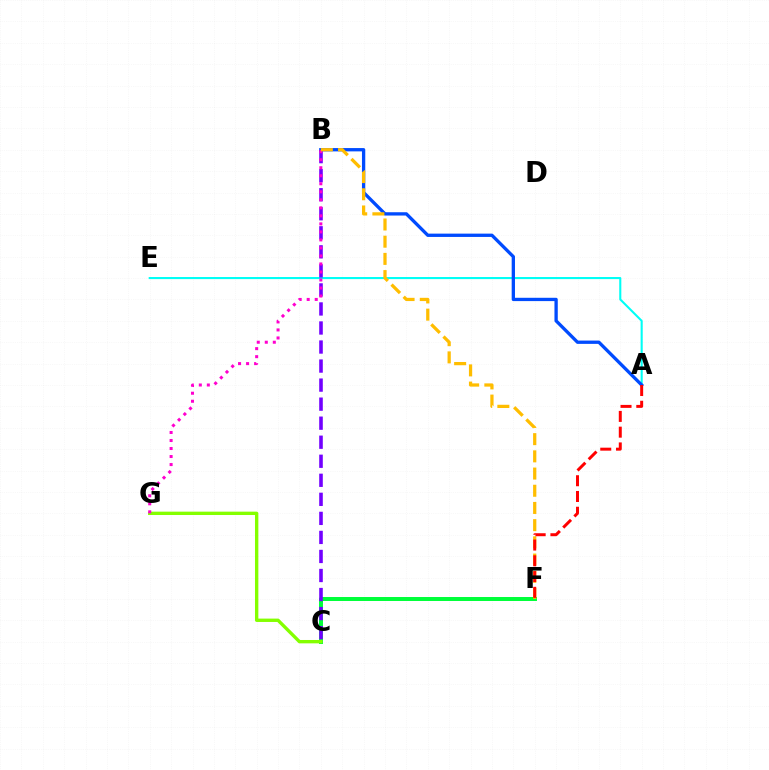{('A', 'E'): [{'color': '#00fff6', 'line_style': 'solid', 'thickness': 1.51}], ('A', 'B'): [{'color': '#004bff', 'line_style': 'solid', 'thickness': 2.38}], ('C', 'F'): [{'color': '#00ff39', 'line_style': 'solid', 'thickness': 2.87}], ('B', 'C'): [{'color': '#7200ff', 'line_style': 'dashed', 'thickness': 2.59}], ('C', 'G'): [{'color': '#84ff00', 'line_style': 'solid', 'thickness': 2.42}], ('B', 'G'): [{'color': '#ff00cf', 'line_style': 'dotted', 'thickness': 2.18}], ('B', 'F'): [{'color': '#ffbd00', 'line_style': 'dashed', 'thickness': 2.34}], ('A', 'F'): [{'color': '#ff0000', 'line_style': 'dashed', 'thickness': 2.14}]}